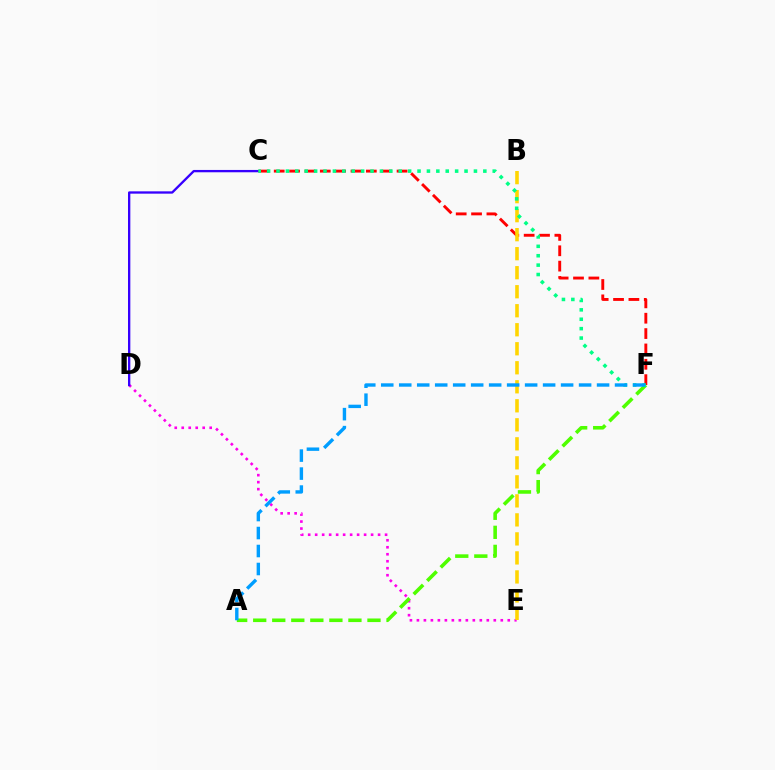{('D', 'E'): [{'color': '#ff00ed', 'line_style': 'dotted', 'thickness': 1.9}], ('C', 'D'): [{'color': '#3700ff', 'line_style': 'solid', 'thickness': 1.67}], ('C', 'F'): [{'color': '#ff0000', 'line_style': 'dashed', 'thickness': 2.09}, {'color': '#00ff86', 'line_style': 'dotted', 'thickness': 2.55}], ('A', 'F'): [{'color': '#4fff00', 'line_style': 'dashed', 'thickness': 2.59}, {'color': '#009eff', 'line_style': 'dashed', 'thickness': 2.44}], ('B', 'E'): [{'color': '#ffd500', 'line_style': 'dashed', 'thickness': 2.58}]}